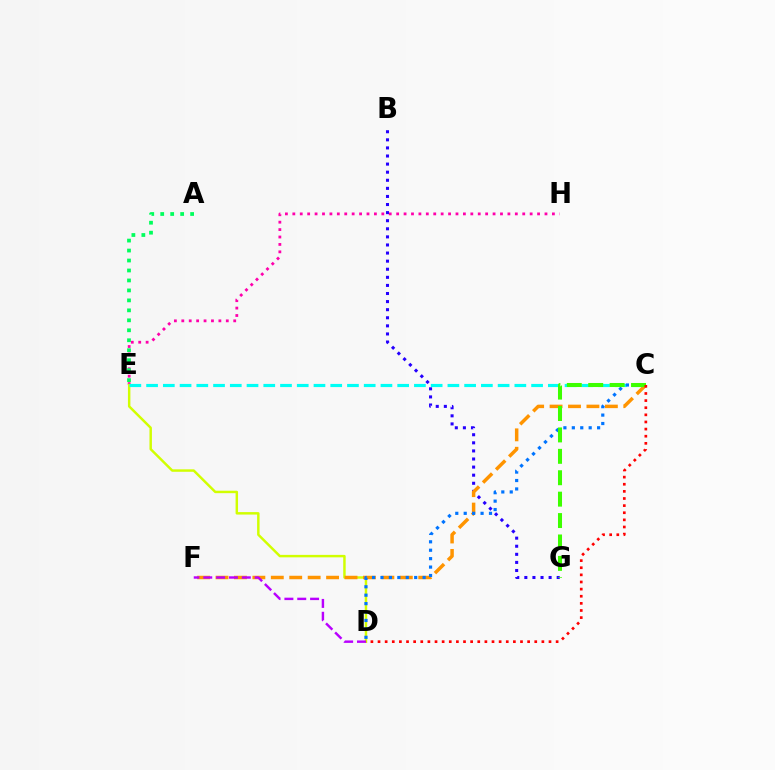{('E', 'H'): [{'color': '#ff00ac', 'line_style': 'dotted', 'thickness': 2.02}], ('D', 'E'): [{'color': '#d1ff00', 'line_style': 'solid', 'thickness': 1.77}], ('B', 'G'): [{'color': '#2500ff', 'line_style': 'dotted', 'thickness': 2.2}], ('C', 'F'): [{'color': '#ff9400', 'line_style': 'dashed', 'thickness': 2.5}], ('C', 'E'): [{'color': '#00fff6', 'line_style': 'dashed', 'thickness': 2.27}], ('C', 'D'): [{'color': '#0074ff', 'line_style': 'dotted', 'thickness': 2.29}, {'color': '#ff0000', 'line_style': 'dotted', 'thickness': 1.94}], ('C', 'G'): [{'color': '#3dff00', 'line_style': 'dashed', 'thickness': 2.91}], ('D', 'F'): [{'color': '#b900ff', 'line_style': 'dashed', 'thickness': 1.75}], ('A', 'E'): [{'color': '#00ff5c', 'line_style': 'dotted', 'thickness': 2.71}]}